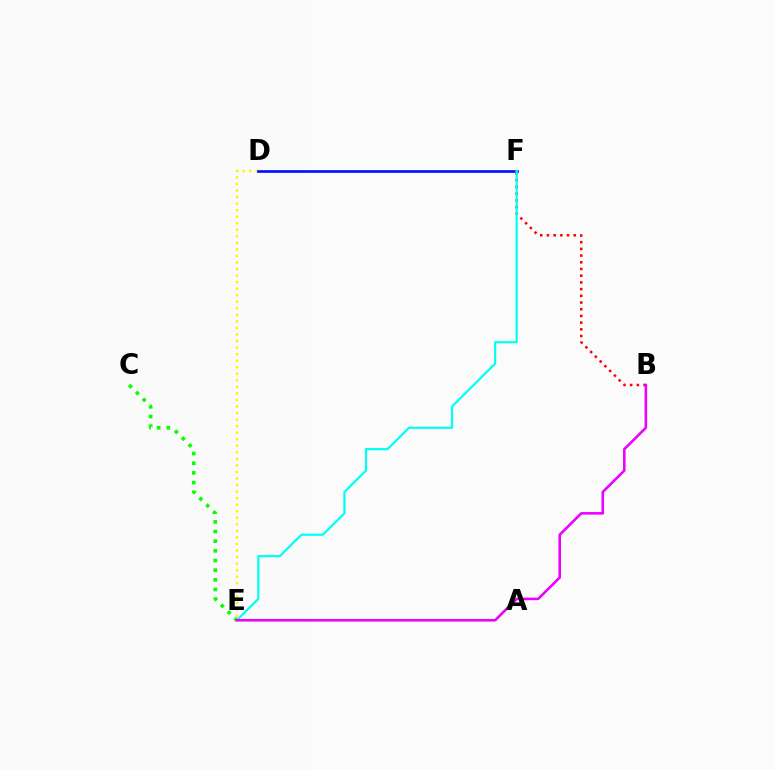{('D', 'E'): [{'color': '#fcf500', 'line_style': 'dotted', 'thickness': 1.78}], ('D', 'F'): [{'color': '#0010ff', 'line_style': 'solid', 'thickness': 1.93}], ('B', 'F'): [{'color': '#ff0000', 'line_style': 'dotted', 'thickness': 1.82}], ('C', 'E'): [{'color': '#08ff00', 'line_style': 'dotted', 'thickness': 2.62}], ('E', 'F'): [{'color': '#00fff6', 'line_style': 'solid', 'thickness': 1.59}], ('B', 'E'): [{'color': '#ee00ff', 'line_style': 'solid', 'thickness': 1.86}]}